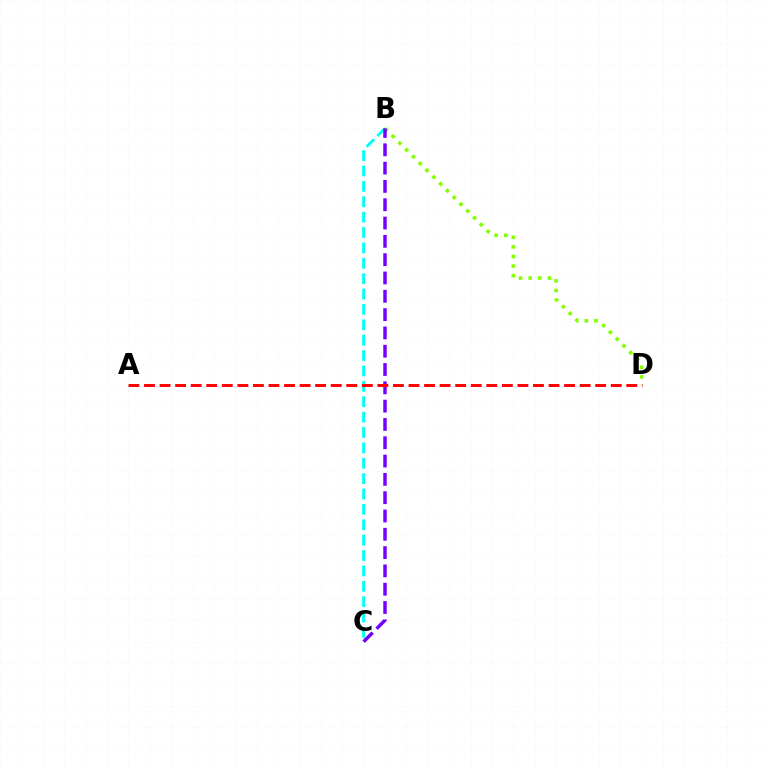{('B', 'C'): [{'color': '#00fff6', 'line_style': 'dashed', 'thickness': 2.09}, {'color': '#7200ff', 'line_style': 'dashed', 'thickness': 2.49}], ('B', 'D'): [{'color': '#84ff00', 'line_style': 'dotted', 'thickness': 2.61}], ('A', 'D'): [{'color': '#ff0000', 'line_style': 'dashed', 'thickness': 2.11}]}